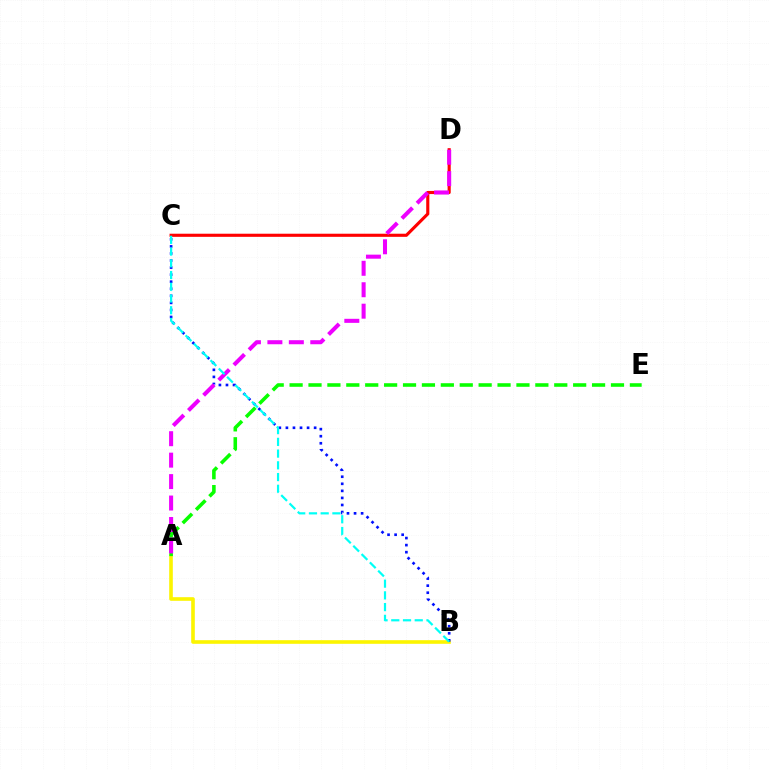{('C', 'D'): [{'color': '#ff0000', 'line_style': 'solid', 'thickness': 2.24}], ('A', 'B'): [{'color': '#fcf500', 'line_style': 'solid', 'thickness': 2.61}], ('B', 'C'): [{'color': '#0010ff', 'line_style': 'dotted', 'thickness': 1.92}, {'color': '#00fff6', 'line_style': 'dashed', 'thickness': 1.59}], ('A', 'E'): [{'color': '#08ff00', 'line_style': 'dashed', 'thickness': 2.57}], ('A', 'D'): [{'color': '#ee00ff', 'line_style': 'dashed', 'thickness': 2.91}]}